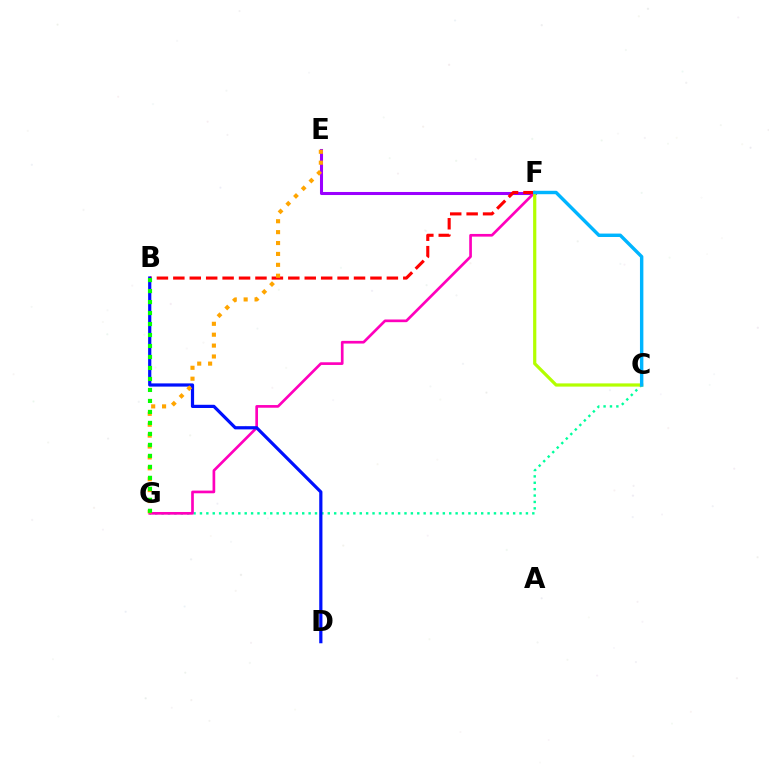{('E', 'F'): [{'color': '#9b00ff', 'line_style': 'solid', 'thickness': 2.19}], ('C', 'G'): [{'color': '#00ff9d', 'line_style': 'dotted', 'thickness': 1.74}], ('F', 'G'): [{'color': '#ff00bd', 'line_style': 'solid', 'thickness': 1.93}], ('B', 'F'): [{'color': '#ff0000', 'line_style': 'dashed', 'thickness': 2.23}], ('B', 'D'): [{'color': '#0010ff', 'line_style': 'solid', 'thickness': 2.31}], ('E', 'G'): [{'color': '#ffa500', 'line_style': 'dotted', 'thickness': 2.96}], ('C', 'F'): [{'color': '#b3ff00', 'line_style': 'solid', 'thickness': 2.31}, {'color': '#00b5ff', 'line_style': 'solid', 'thickness': 2.46}], ('B', 'G'): [{'color': '#08ff00', 'line_style': 'dotted', 'thickness': 2.99}]}